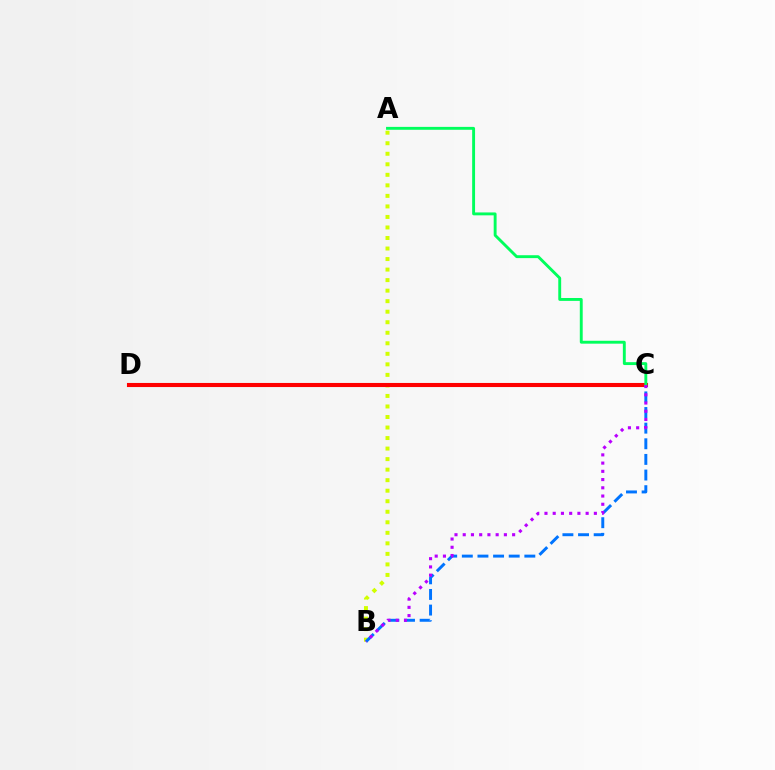{('A', 'B'): [{'color': '#d1ff00', 'line_style': 'dotted', 'thickness': 2.86}], ('C', 'D'): [{'color': '#ff0000', 'line_style': 'solid', 'thickness': 2.94}], ('B', 'C'): [{'color': '#0074ff', 'line_style': 'dashed', 'thickness': 2.12}, {'color': '#b900ff', 'line_style': 'dotted', 'thickness': 2.24}], ('A', 'C'): [{'color': '#00ff5c', 'line_style': 'solid', 'thickness': 2.08}]}